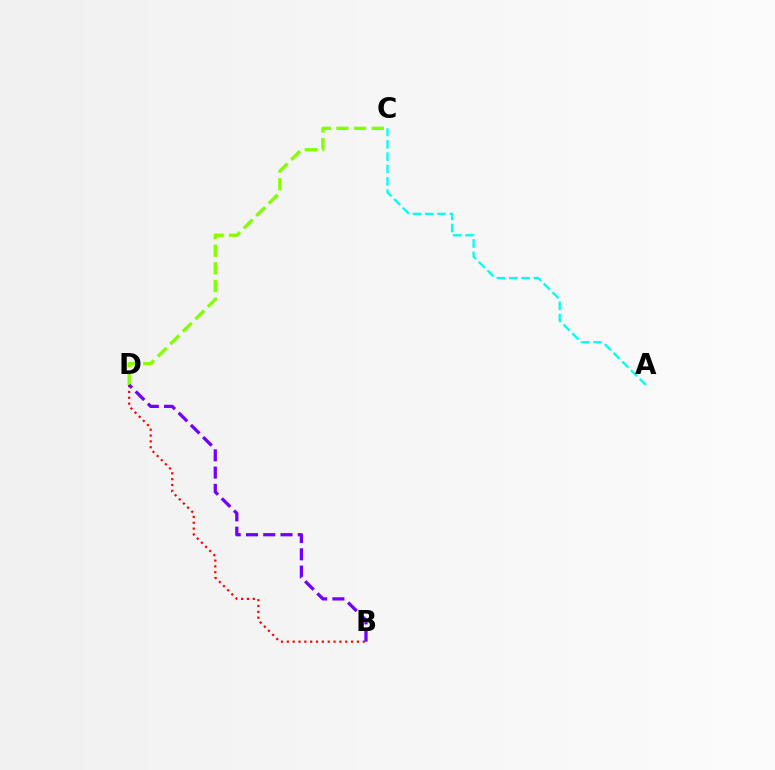{('B', 'D'): [{'color': '#ff0000', 'line_style': 'dotted', 'thickness': 1.59}, {'color': '#7200ff', 'line_style': 'dashed', 'thickness': 2.34}], ('C', 'D'): [{'color': '#84ff00', 'line_style': 'dashed', 'thickness': 2.4}], ('A', 'C'): [{'color': '#00fff6', 'line_style': 'dashed', 'thickness': 1.68}]}